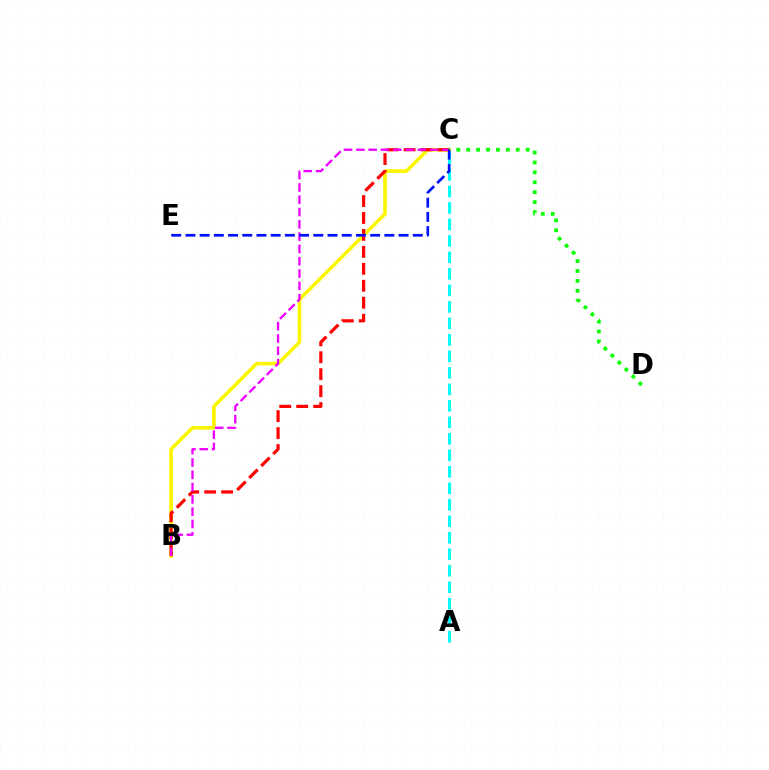{('B', 'C'): [{'color': '#fcf500', 'line_style': 'solid', 'thickness': 2.6}, {'color': '#ff0000', 'line_style': 'dashed', 'thickness': 2.3}, {'color': '#ee00ff', 'line_style': 'dashed', 'thickness': 1.67}], ('A', 'C'): [{'color': '#00fff6', 'line_style': 'dashed', 'thickness': 2.24}], ('C', 'D'): [{'color': '#08ff00', 'line_style': 'dotted', 'thickness': 2.69}], ('C', 'E'): [{'color': '#0010ff', 'line_style': 'dashed', 'thickness': 1.93}]}